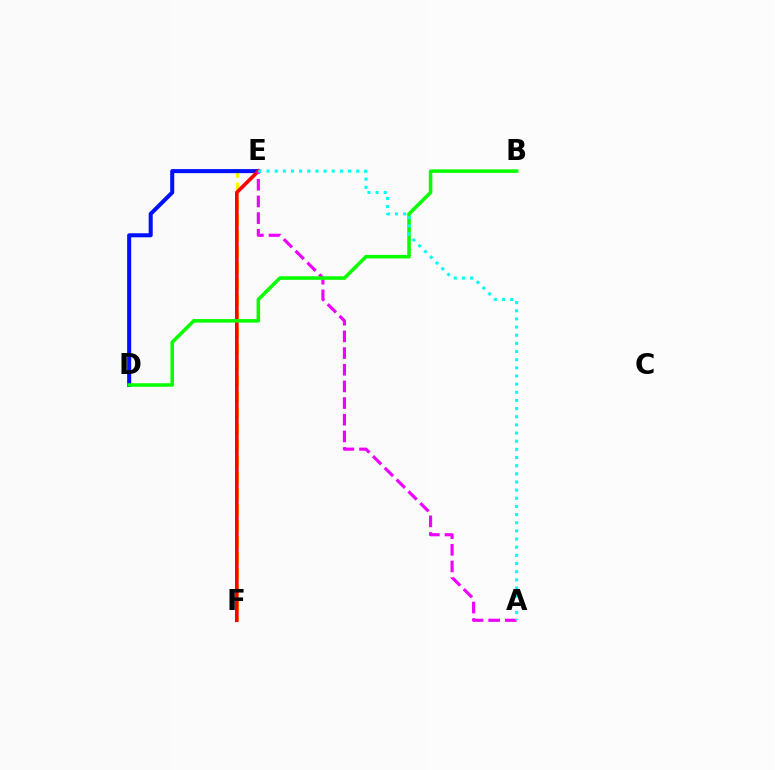{('E', 'F'): [{'color': '#fcf500', 'line_style': 'dashed', 'thickness': 2.18}, {'color': '#ff0000', 'line_style': 'solid', 'thickness': 2.62}], ('D', 'E'): [{'color': '#0010ff', 'line_style': 'solid', 'thickness': 2.91}], ('A', 'E'): [{'color': '#ee00ff', 'line_style': 'dashed', 'thickness': 2.26}, {'color': '#00fff6', 'line_style': 'dotted', 'thickness': 2.22}], ('B', 'D'): [{'color': '#08ff00', 'line_style': 'solid', 'thickness': 2.54}]}